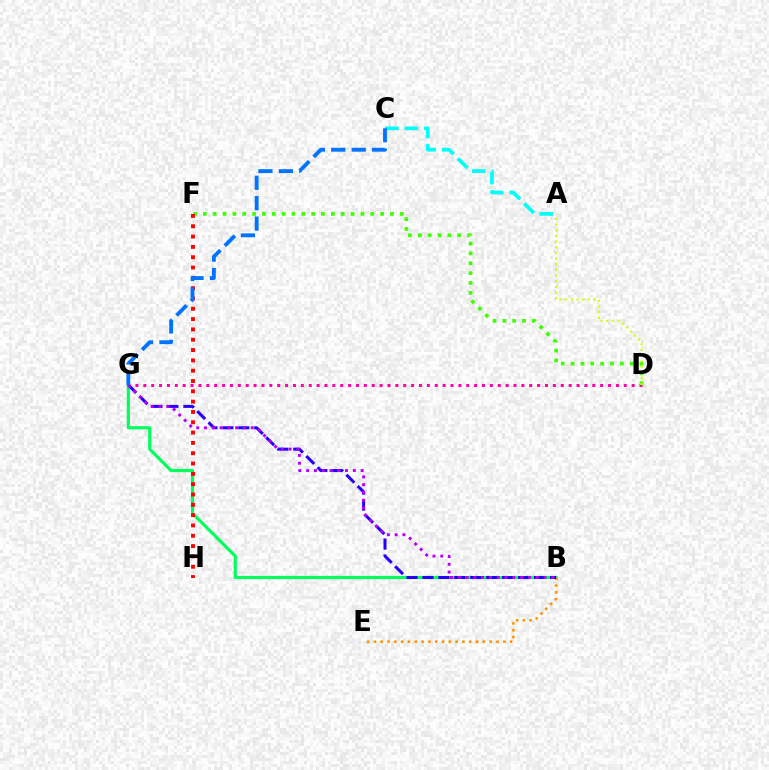{('B', 'G'): [{'color': '#00ff5c', 'line_style': 'solid', 'thickness': 2.28}, {'color': '#2500ff', 'line_style': 'dashed', 'thickness': 2.17}, {'color': '#b900ff', 'line_style': 'dotted', 'thickness': 2.12}], ('A', 'C'): [{'color': '#00fff6', 'line_style': 'dashed', 'thickness': 2.66}], ('B', 'E'): [{'color': '#ff9400', 'line_style': 'dotted', 'thickness': 1.85}], ('D', 'G'): [{'color': '#ff00ac', 'line_style': 'dotted', 'thickness': 2.14}], ('D', 'F'): [{'color': '#3dff00', 'line_style': 'dotted', 'thickness': 2.68}], ('F', 'H'): [{'color': '#ff0000', 'line_style': 'dotted', 'thickness': 2.8}], ('A', 'D'): [{'color': '#d1ff00', 'line_style': 'dotted', 'thickness': 1.54}], ('C', 'G'): [{'color': '#0074ff', 'line_style': 'dashed', 'thickness': 2.77}]}